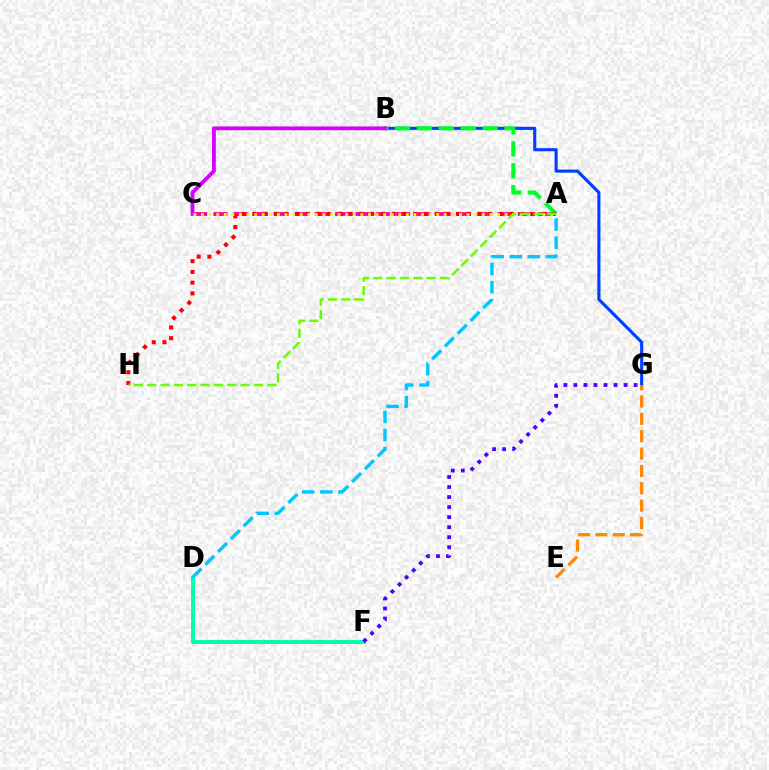{('B', 'G'): [{'color': '#003fff', 'line_style': 'solid', 'thickness': 2.23}], ('A', 'C'): [{'color': '#ff00a0', 'line_style': 'dashed', 'thickness': 2.76}, {'color': '#eeff00', 'line_style': 'dotted', 'thickness': 2.06}], ('A', 'B'): [{'color': '#00ff27', 'line_style': 'dashed', 'thickness': 2.97}], ('D', 'F'): [{'color': '#00ffaf', 'line_style': 'solid', 'thickness': 2.86}], ('E', 'G'): [{'color': '#ff8800', 'line_style': 'dashed', 'thickness': 2.36}], ('B', 'C'): [{'color': '#d600ff', 'line_style': 'solid', 'thickness': 2.75}], ('A', 'H'): [{'color': '#ff0000', 'line_style': 'dotted', 'thickness': 2.91}, {'color': '#66ff00', 'line_style': 'dashed', 'thickness': 1.81}], ('A', 'D'): [{'color': '#00c7ff', 'line_style': 'dashed', 'thickness': 2.46}], ('F', 'G'): [{'color': '#4f00ff', 'line_style': 'dotted', 'thickness': 2.73}]}